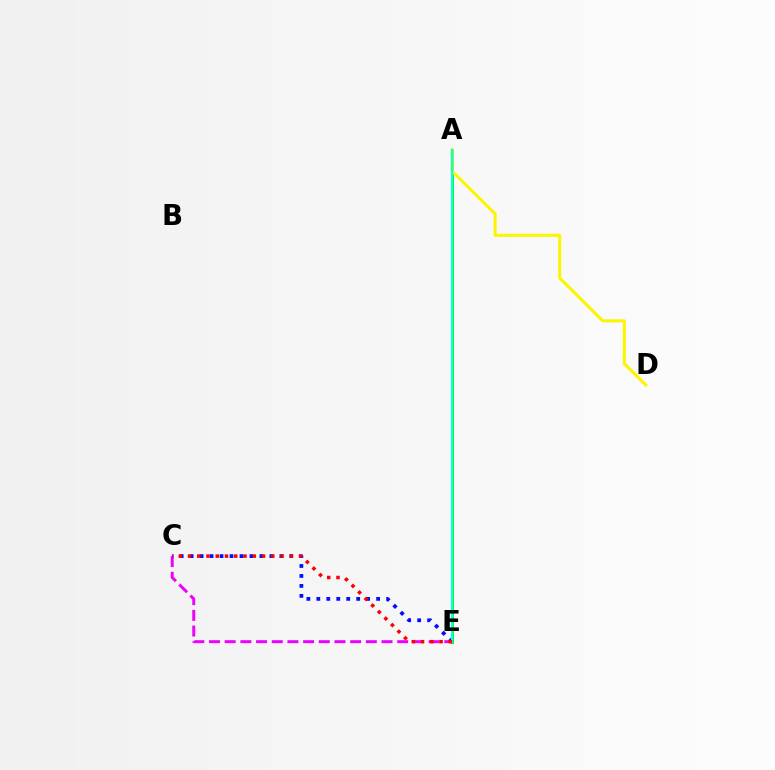{('A', 'E'): [{'color': '#08ff00', 'line_style': 'solid', 'thickness': 2.12}, {'color': '#00fff6', 'line_style': 'solid', 'thickness': 1.55}], ('A', 'D'): [{'color': '#fcf500', 'line_style': 'solid', 'thickness': 2.2}], ('C', 'E'): [{'color': '#0010ff', 'line_style': 'dotted', 'thickness': 2.71}, {'color': '#ee00ff', 'line_style': 'dashed', 'thickness': 2.13}, {'color': '#ff0000', 'line_style': 'dotted', 'thickness': 2.51}]}